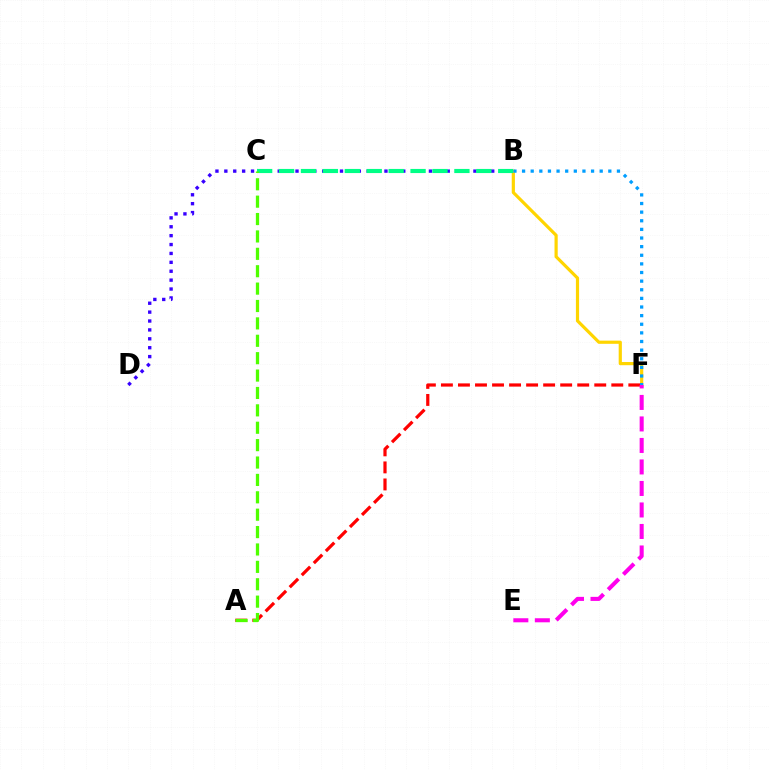{('B', 'D'): [{'color': '#3700ff', 'line_style': 'dotted', 'thickness': 2.42}], ('B', 'F'): [{'color': '#ffd500', 'line_style': 'solid', 'thickness': 2.3}, {'color': '#009eff', 'line_style': 'dotted', 'thickness': 2.34}], ('A', 'F'): [{'color': '#ff0000', 'line_style': 'dashed', 'thickness': 2.31}], ('E', 'F'): [{'color': '#ff00ed', 'line_style': 'dashed', 'thickness': 2.92}], ('B', 'C'): [{'color': '#00ff86', 'line_style': 'dashed', 'thickness': 2.98}], ('A', 'C'): [{'color': '#4fff00', 'line_style': 'dashed', 'thickness': 2.36}]}